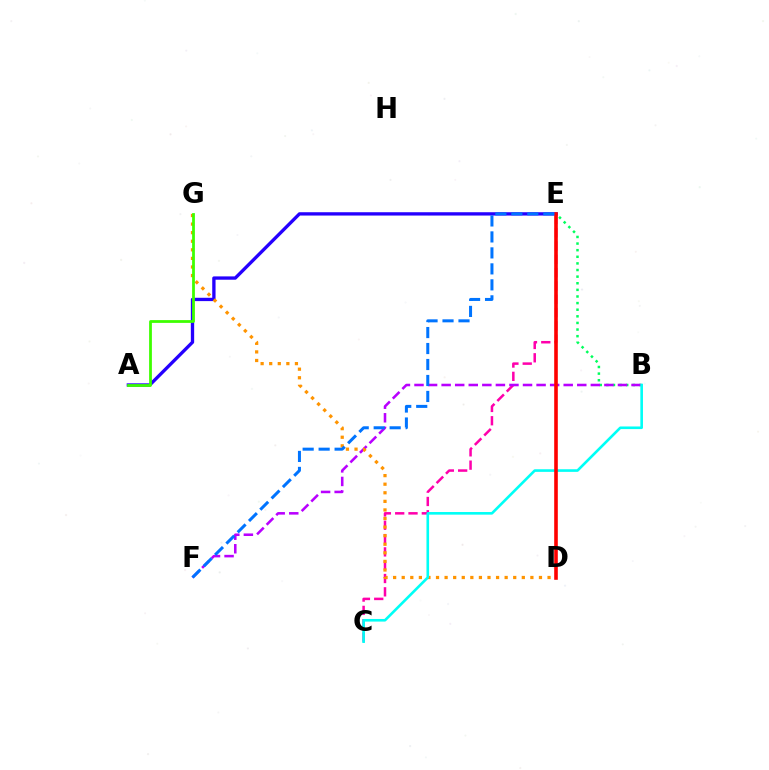{('A', 'E'): [{'color': '#2500ff', 'line_style': 'solid', 'thickness': 2.39}], ('C', 'E'): [{'color': '#ff00ac', 'line_style': 'dashed', 'thickness': 1.81}], ('B', 'E'): [{'color': '#00ff5c', 'line_style': 'dotted', 'thickness': 1.8}], ('B', 'F'): [{'color': '#b900ff', 'line_style': 'dashed', 'thickness': 1.84}], ('D', 'E'): [{'color': '#d1ff00', 'line_style': 'solid', 'thickness': 1.56}, {'color': '#ff0000', 'line_style': 'solid', 'thickness': 2.58}], ('D', 'G'): [{'color': '#ff9400', 'line_style': 'dotted', 'thickness': 2.33}], ('B', 'C'): [{'color': '#00fff6', 'line_style': 'solid', 'thickness': 1.89}], ('A', 'G'): [{'color': '#3dff00', 'line_style': 'solid', 'thickness': 2.0}], ('E', 'F'): [{'color': '#0074ff', 'line_style': 'dashed', 'thickness': 2.17}]}